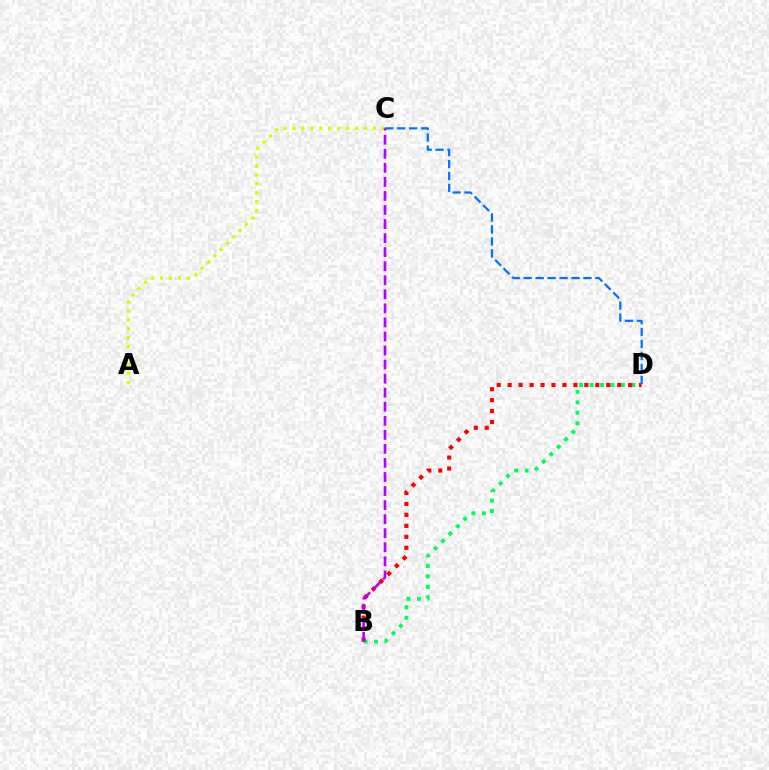{('B', 'D'): [{'color': '#00ff5c', 'line_style': 'dotted', 'thickness': 2.84}, {'color': '#ff0000', 'line_style': 'dotted', 'thickness': 2.98}], ('A', 'C'): [{'color': '#d1ff00', 'line_style': 'dotted', 'thickness': 2.43}], ('C', 'D'): [{'color': '#0074ff', 'line_style': 'dashed', 'thickness': 1.62}], ('B', 'C'): [{'color': '#b900ff', 'line_style': 'dashed', 'thickness': 1.91}]}